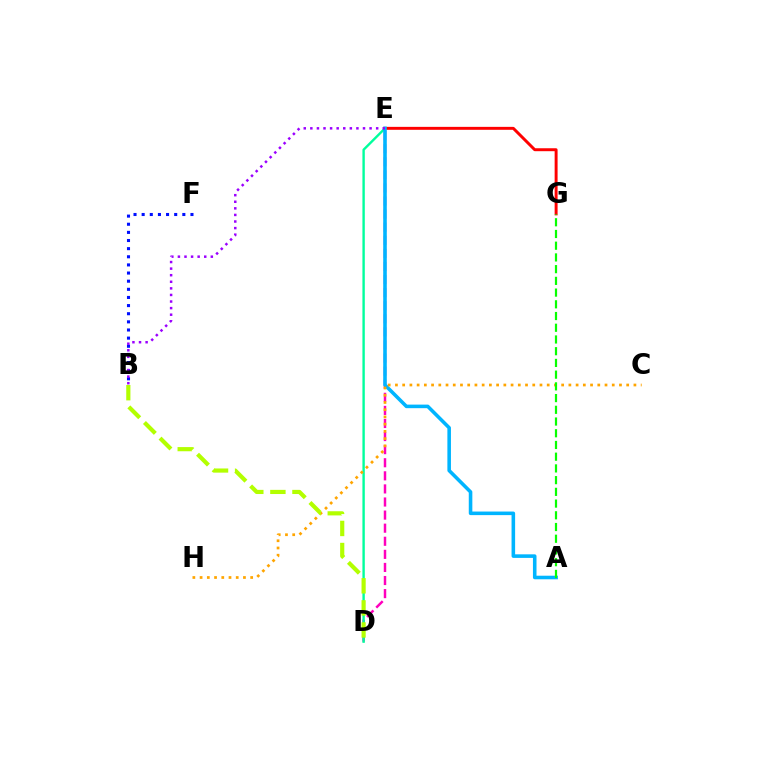{('B', 'F'): [{'color': '#0010ff', 'line_style': 'dotted', 'thickness': 2.21}], ('D', 'E'): [{'color': '#ff00bd', 'line_style': 'dashed', 'thickness': 1.78}, {'color': '#00ff9d', 'line_style': 'solid', 'thickness': 1.72}], ('E', 'G'): [{'color': '#ff0000', 'line_style': 'solid', 'thickness': 2.12}], ('A', 'E'): [{'color': '#00b5ff', 'line_style': 'solid', 'thickness': 2.57}], ('B', 'E'): [{'color': '#9b00ff', 'line_style': 'dotted', 'thickness': 1.79}], ('C', 'H'): [{'color': '#ffa500', 'line_style': 'dotted', 'thickness': 1.96}], ('A', 'G'): [{'color': '#08ff00', 'line_style': 'dashed', 'thickness': 1.59}], ('B', 'D'): [{'color': '#b3ff00', 'line_style': 'dashed', 'thickness': 3.0}]}